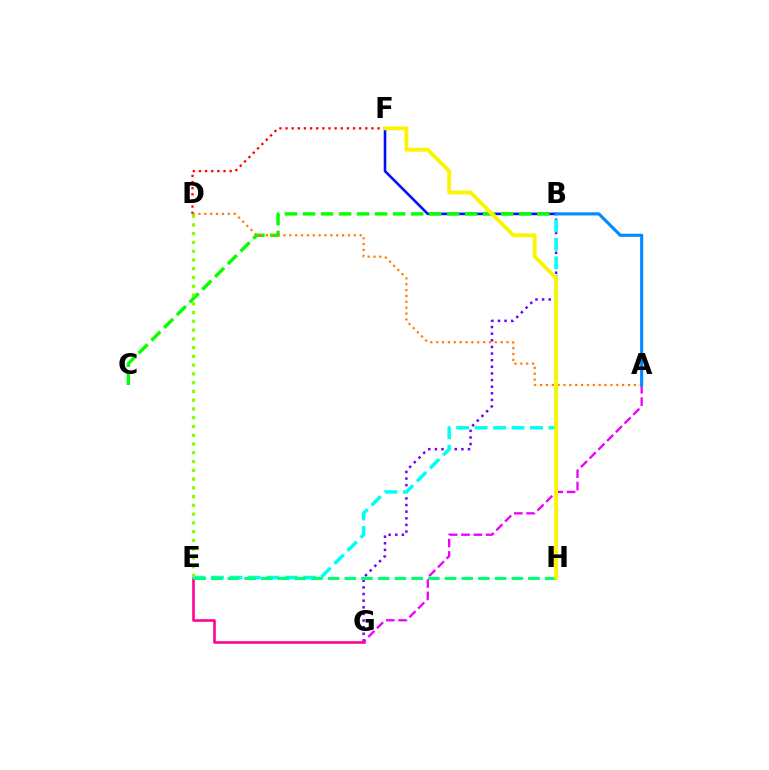{('B', 'F'): [{'color': '#0010ff', 'line_style': 'solid', 'thickness': 1.87}], ('E', 'G'): [{'color': '#ff0094', 'line_style': 'solid', 'thickness': 1.87}], ('B', 'G'): [{'color': '#7200ff', 'line_style': 'dotted', 'thickness': 1.8}], ('A', 'G'): [{'color': '#ee00ff', 'line_style': 'dashed', 'thickness': 1.68}], ('B', 'C'): [{'color': '#08ff00', 'line_style': 'dashed', 'thickness': 2.45}], ('B', 'E'): [{'color': '#00fff6', 'line_style': 'dashed', 'thickness': 2.51}], ('D', 'F'): [{'color': '#ff0000', 'line_style': 'dotted', 'thickness': 1.67}], ('E', 'H'): [{'color': '#00ff74', 'line_style': 'dashed', 'thickness': 2.27}], ('A', 'D'): [{'color': '#ff7c00', 'line_style': 'dotted', 'thickness': 1.59}], ('F', 'H'): [{'color': '#fcf500', 'line_style': 'solid', 'thickness': 2.78}], ('A', 'B'): [{'color': '#008cff', 'line_style': 'solid', 'thickness': 2.25}], ('D', 'E'): [{'color': '#84ff00', 'line_style': 'dotted', 'thickness': 2.38}]}